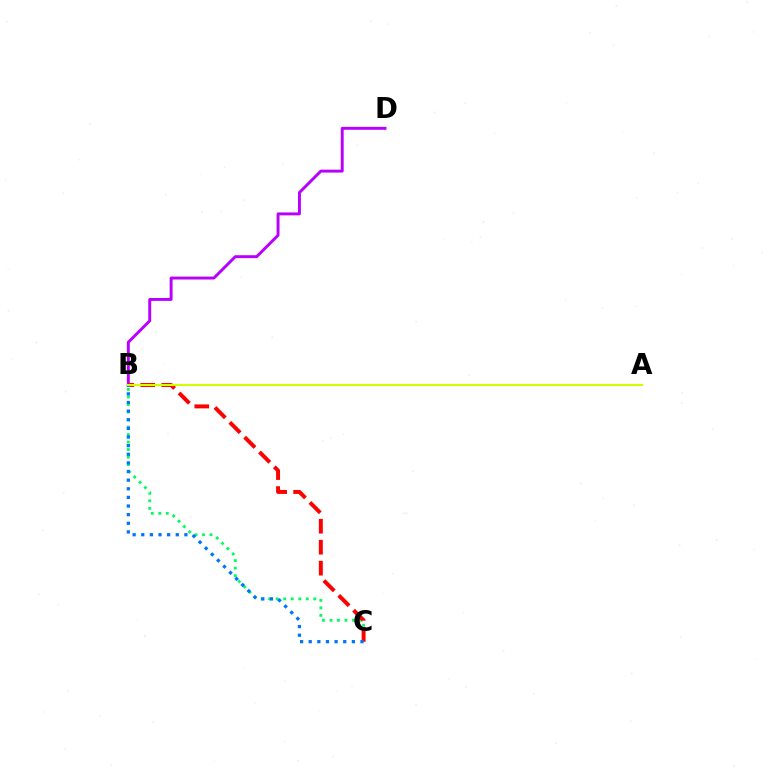{('B', 'D'): [{'color': '#b900ff', 'line_style': 'solid', 'thickness': 2.11}], ('B', 'C'): [{'color': '#00ff5c', 'line_style': 'dotted', 'thickness': 2.04}, {'color': '#ff0000', 'line_style': 'dashed', 'thickness': 2.85}, {'color': '#0074ff', 'line_style': 'dotted', 'thickness': 2.34}], ('A', 'B'): [{'color': '#d1ff00', 'line_style': 'solid', 'thickness': 1.51}]}